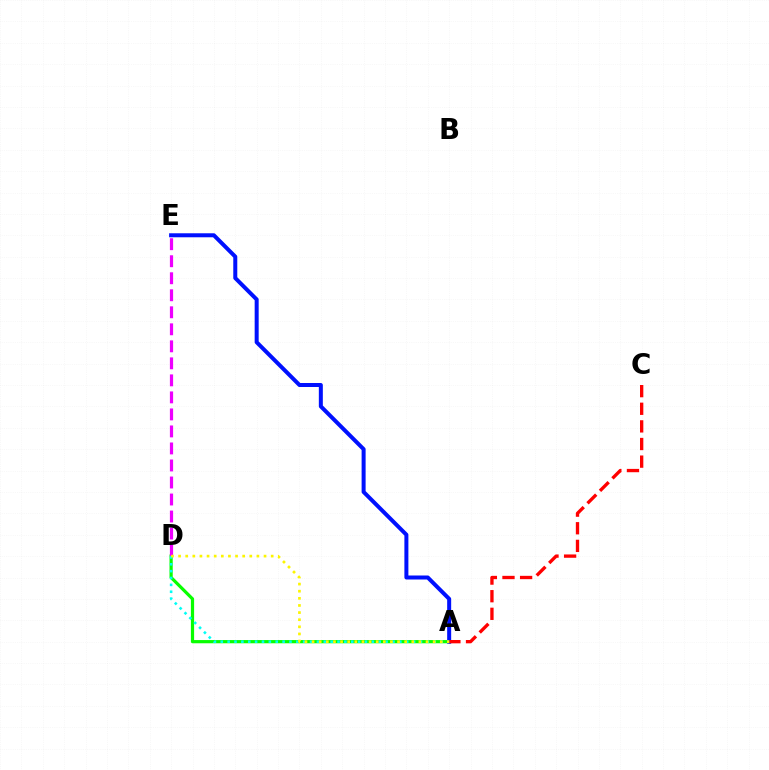{('A', 'D'): [{'color': '#08ff00', 'line_style': 'solid', 'thickness': 2.31}, {'color': '#00fff6', 'line_style': 'dotted', 'thickness': 1.87}, {'color': '#fcf500', 'line_style': 'dotted', 'thickness': 1.93}], ('A', 'E'): [{'color': '#0010ff', 'line_style': 'solid', 'thickness': 2.88}], ('A', 'C'): [{'color': '#ff0000', 'line_style': 'dashed', 'thickness': 2.39}], ('D', 'E'): [{'color': '#ee00ff', 'line_style': 'dashed', 'thickness': 2.31}]}